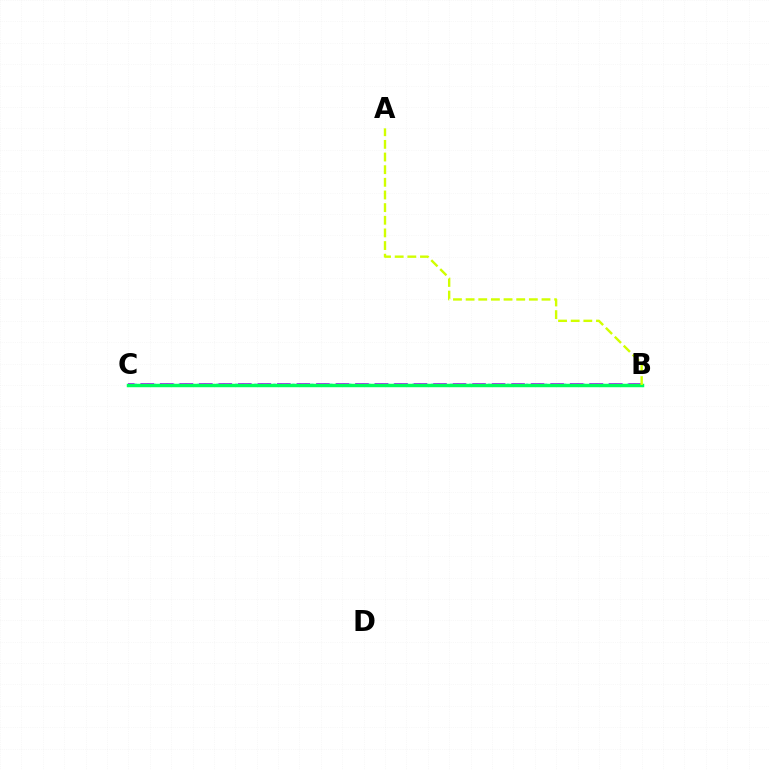{('B', 'C'): [{'color': '#0074ff', 'line_style': 'dotted', 'thickness': 1.72}, {'color': '#b900ff', 'line_style': 'dashed', 'thickness': 2.65}, {'color': '#ff0000', 'line_style': 'dashed', 'thickness': 2.16}, {'color': '#00ff5c', 'line_style': 'solid', 'thickness': 2.49}], ('A', 'B'): [{'color': '#d1ff00', 'line_style': 'dashed', 'thickness': 1.72}]}